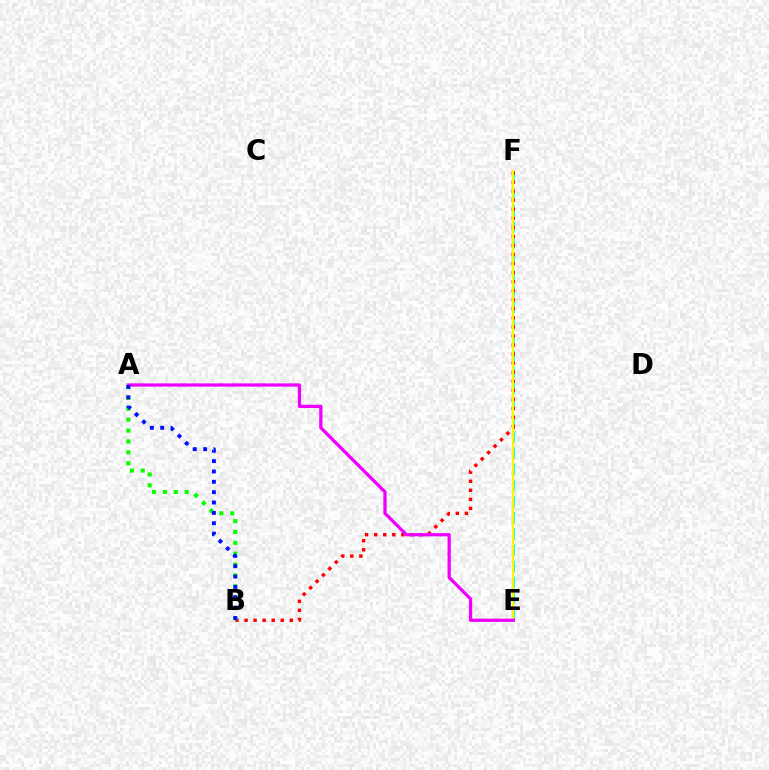{('E', 'F'): [{'color': '#00fff6', 'line_style': 'dashed', 'thickness': 2.2}, {'color': '#fcf500', 'line_style': 'solid', 'thickness': 1.57}], ('B', 'F'): [{'color': '#ff0000', 'line_style': 'dotted', 'thickness': 2.46}], ('A', 'B'): [{'color': '#08ff00', 'line_style': 'dotted', 'thickness': 2.96}, {'color': '#0010ff', 'line_style': 'dotted', 'thickness': 2.81}], ('A', 'E'): [{'color': '#ee00ff', 'line_style': 'solid', 'thickness': 2.35}]}